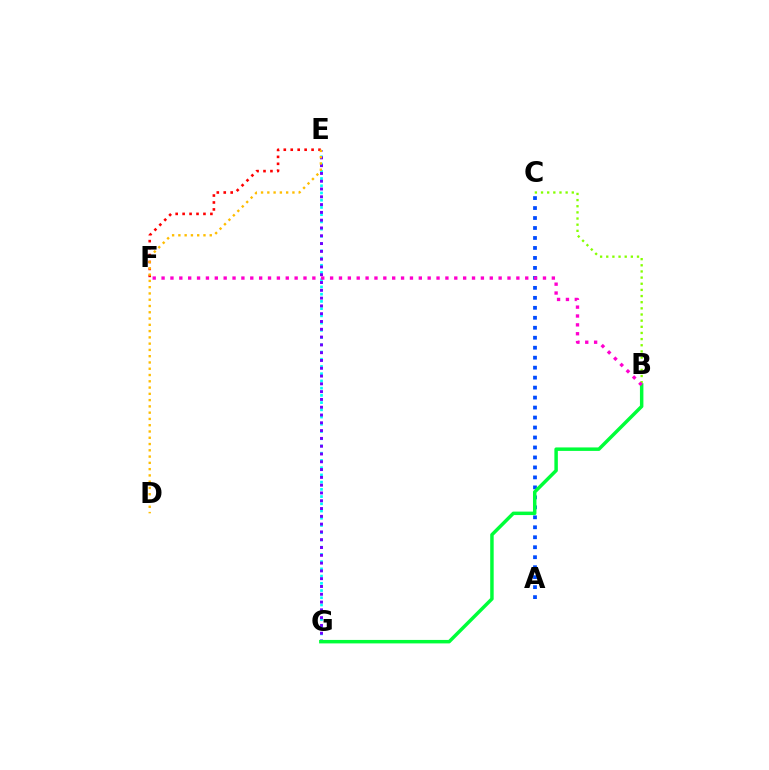{('A', 'C'): [{'color': '#004bff', 'line_style': 'dotted', 'thickness': 2.71}], ('E', 'G'): [{'color': '#00fff6', 'line_style': 'dotted', 'thickness': 1.96}, {'color': '#7200ff', 'line_style': 'dotted', 'thickness': 2.12}], ('B', 'C'): [{'color': '#84ff00', 'line_style': 'dotted', 'thickness': 1.67}], ('E', 'F'): [{'color': '#ff0000', 'line_style': 'dotted', 'thickness': 1.89}], ('D', 'E'): [{'color': '#ffbd00', 'line_style': 'dotted', 'thickness': 1.7}], ('B', 'G'): [{'color': '#00ff39', 'line_style': 'solid', 'thickness': 2.5}], ('B', 'F'): [{'color': '#ff00cf', 'line_style': 'dotted', 'thickness': 2.41}]}